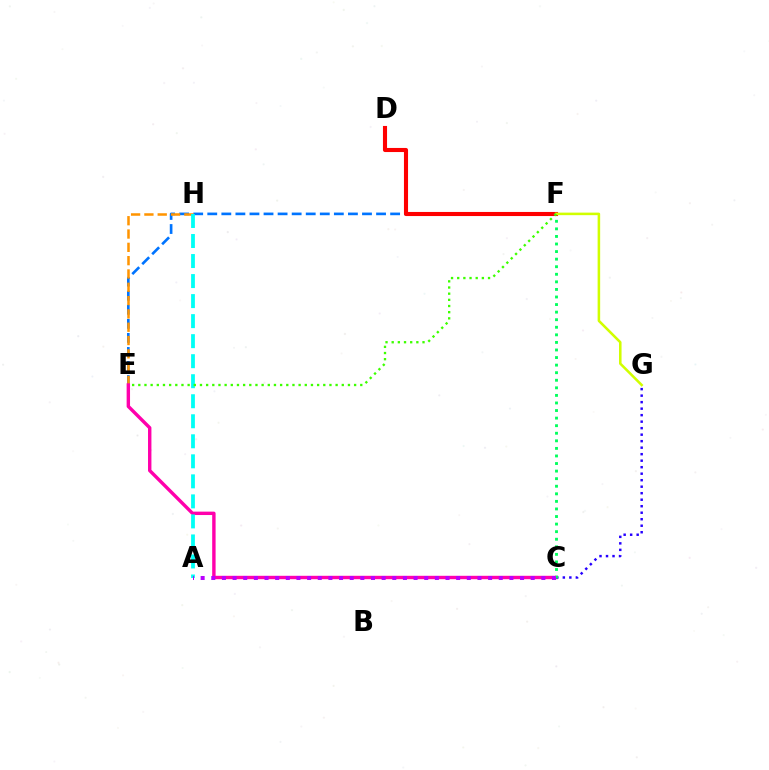{('E', 'F'): [{'color': '#0074ff', 'line_style': 'dashed', 'thickness': 1.91}, {'color': '#3dff00', 'line_style': 'dotted', 'thickness': 1.68}], ('E', 'H'): [{'color': '#ff9400', 'line_style': 'dashed', 'thickness': 1.81}], ('D', 'F'): [{'color': '#ff0000', 'line_style': 'solid', 'thickness': 2.95}], ('C', 'E'): [{'color': '#ff00ac', 'line_style': 'solid', 'thickness': 2.45}], ('A', 'H'): [{'color': '#00fff6', 'line_style': 'dashed', 'thickness': 2.72}], ('C', 'G'): [{'color': '#2500ff', 'line_style': 'dotted', 'thickness': 1.77}], ('C', 'F'): [{'color': '#00ff5c', 'line_style': 'dotted', 'thickness': 2.06}], ('F', 'G'): [{'color': '#d1ff00', 'line_style': 'solid', 'thickness': 1.83}], ('A', 'C'): [{'color': '#b900ff', 'line_style': 'dotted', 'thickness': 2.89}]}